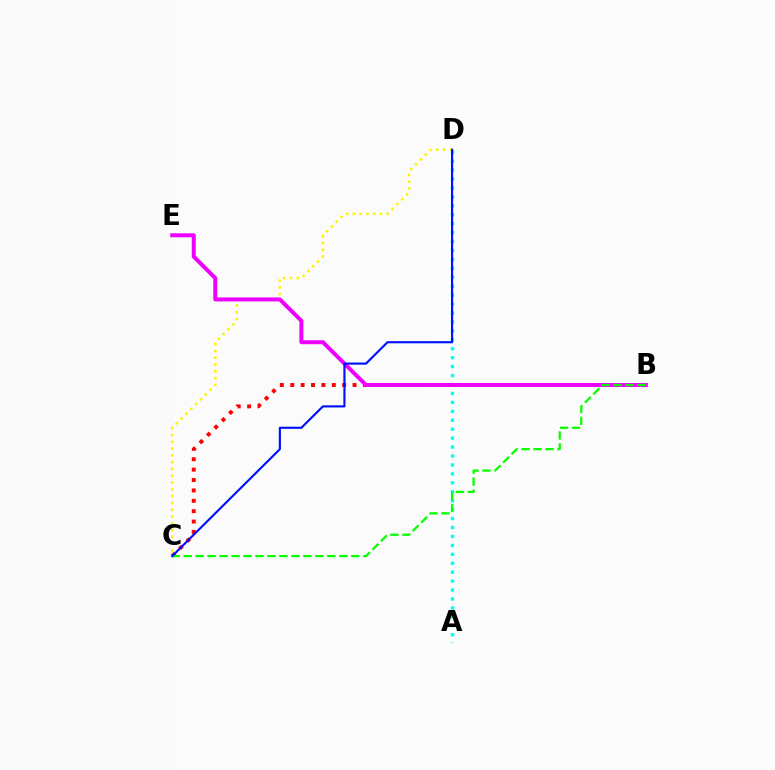{('B', 'C'): [{'color': '#ff0000', 'line_style': 'dotted', 'thickness': 2.82}, {'color': '#08ff00', 'line_style': 'dashed', 'thickness': 1.63}], ('A', 'D'): [{'color': '#00fff6', 'line_style': 'dotted', 'thickness': 2.43}], ('C', 'D'): [{'color': '#fcf500', 'line_style': 'dotted', 'thickness': 1.85}, {'color': '#0010ff', 'line_style': 'solid', 'thickness': 1.54}], ('B', 'E'): [{'color': '#ee00ff', 'line_style': 'solid', 'thickness': 2.86}]}